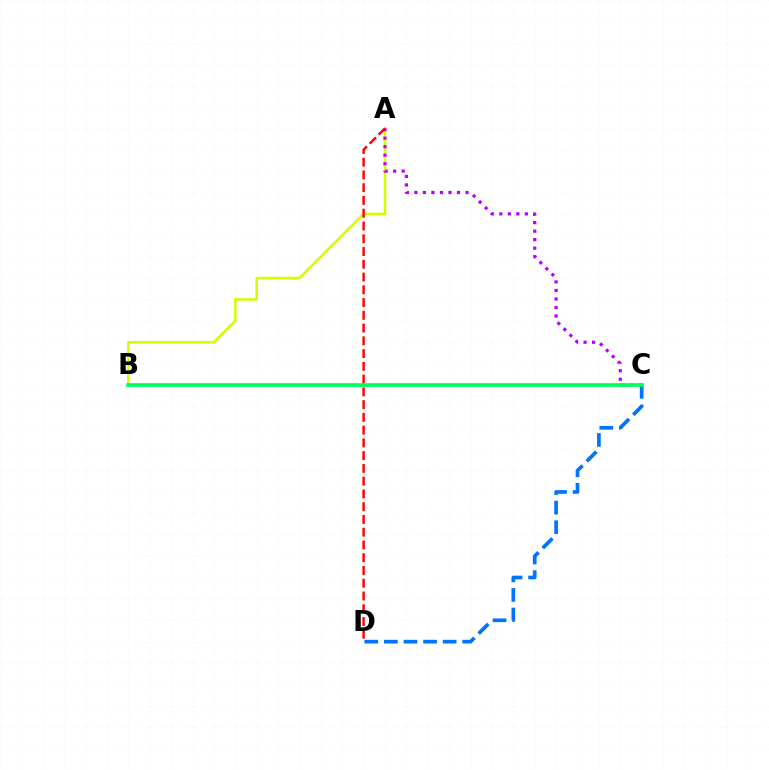{('C', 'D'): [{'color': '#0074ff', 'line_style': 'dashed', 'thickness': 2.66}], ('A', 'B'): [{'color': '#d1ff00', 'line_style': 'solid', 'thickness': 1.82}], ('A', 'C'): [{'color': '#b900ff', 'line_style': 'dotted', 'thickness': 2.32}], ('A', 'D'): [{'color': '#ff0000', 'line_style': 'dashed', 'thickness': 1.73}], ('B', 'C'): [{'color': '#00ff5c', 'line_style': 'solid', 'thickness': 2.65}]}